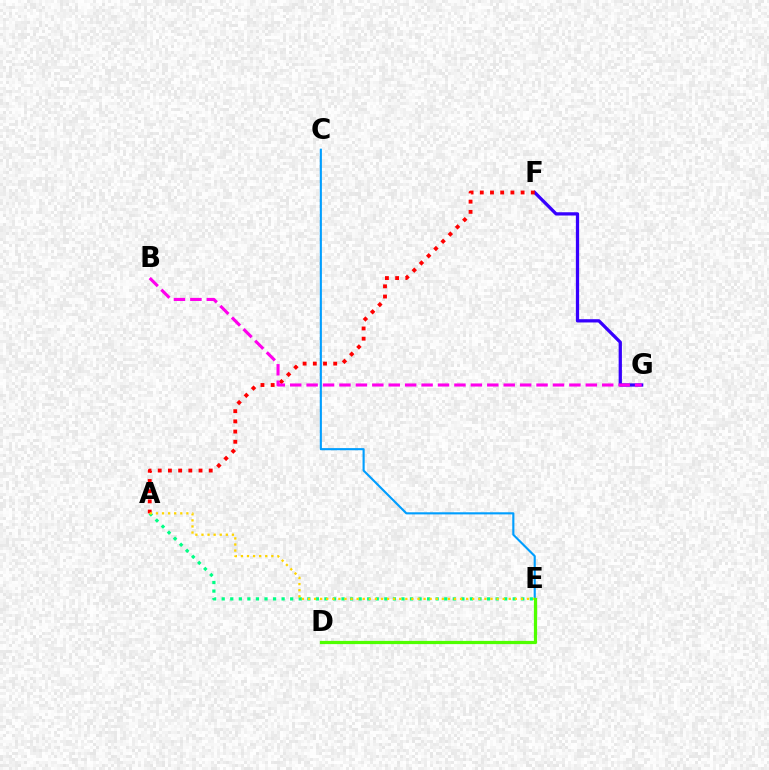{('F', 'G'): [{'color': '#3700ff', 'line_style': 'solid', 'thickness': 2.35}], ('A', 'E'): [{'color': '#00ff86', 'line_style': 'dotted', 'thickness': 2.33}, {'color': '#ffd500', 'line_style': 'dotted', 'thickness': 1.65}], ('A', 'F'): [{'color': '#ff0000', 'line_style': 'dotted', 'thickness': 2.77}], ('B', 'G'): [{'color': '#ff00ed', 'line_style': 'dashed', 'thickness': 2.23}], ('C', 'E'): [{'color': '#009eff', 'line_style': 'solid', 'thickness': 1.53}], ('D', 'E'): [{'color': '#4fff00', 'line_style': 'solid', 'thickness': 2.32}]}